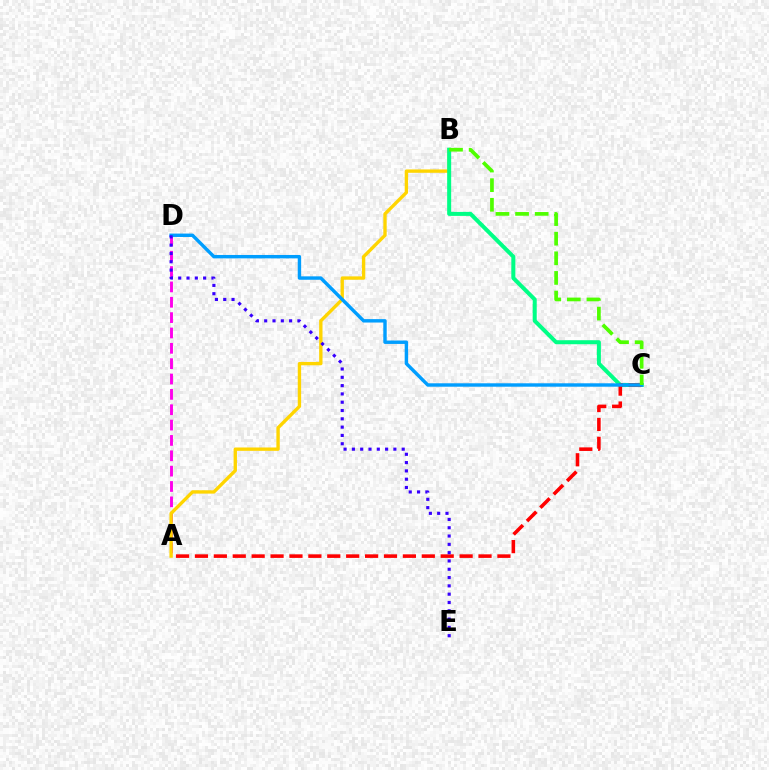{('A', 'D'): [{'color': '#ff00ed', 'line_style': 'dashed', 'thickness': 2.09}], ('A', 'B'): [{'color': '#ffd500', 'line_style': 'solid', 'thickness': 2.42}], ('B', 'C'): [{'color': '#00ff86', 'line_style': 'solid', 'thickness': 2.89}, {'color': '#4fff00', 'line_style': 'dashed', 'thickness': 2.66}], ('A', 'C'): [{'color': '#ff0000', 'line_style': 'dashed', 'thickness': 2.57}], ('C', 'D'): [{'color': '#009eff', 'line_style': 'solid', 'thickness': 2.46}], ('D', 'E'): [{'color': '#3700ff', 'line_style': 'dotted', 'thickness': 2.26}]}